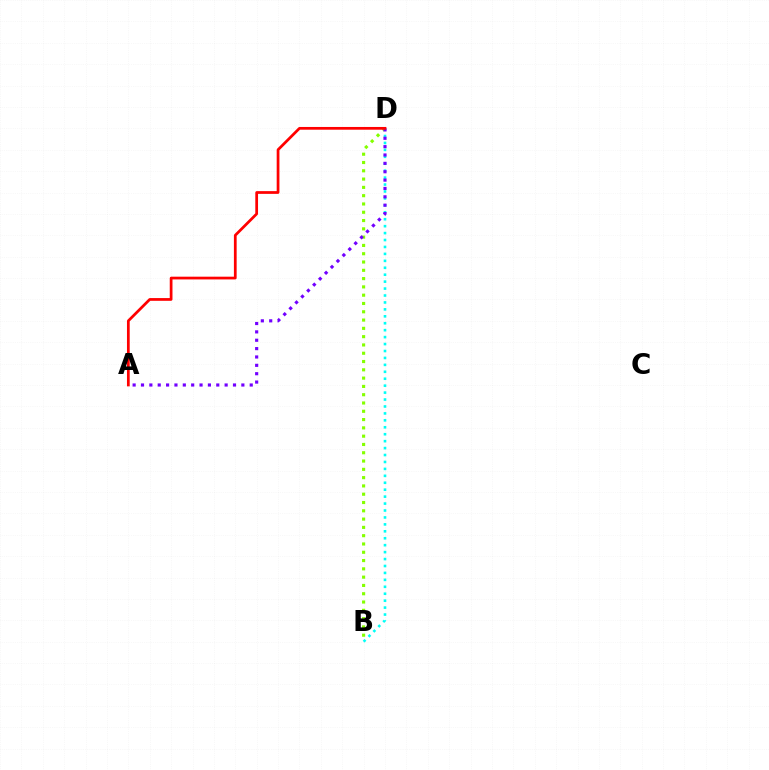{('B', 'D'): [{'color': '#84ff00', 'line_style': 'dotted', 'thickness': 2.25}, {'color': '#00fff6', 'line_style': 'dotted', 'thickness': 1.88}], ('A', 'D'): [{'color': '#7200ff', 'line_style': 'dotted', 'thickness': 2.27}, {'color': '#ff0000', 'line_style': 'solid', 'thickness': 1.97}]}